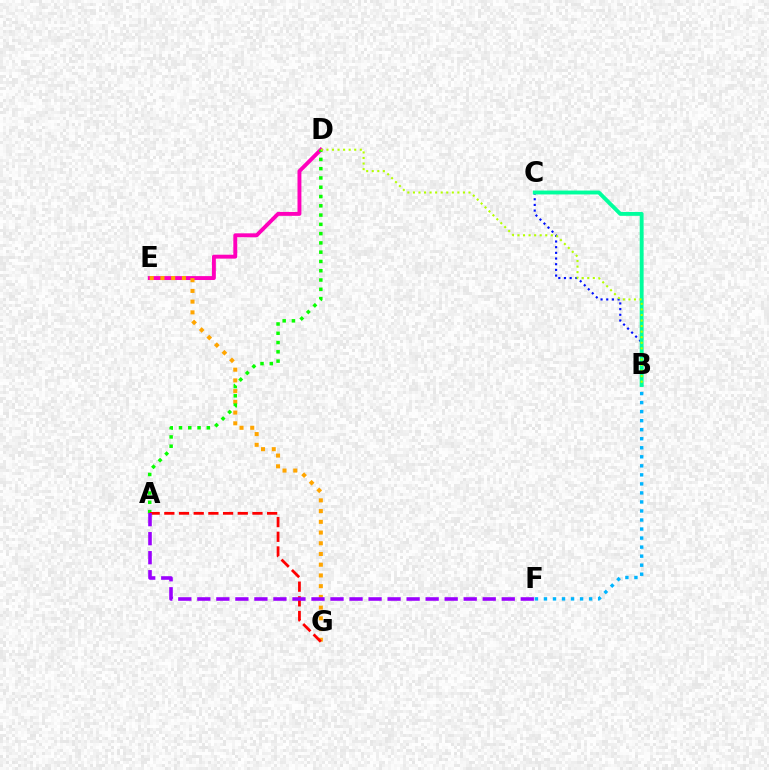{('D', 'E'): [{'color': '#ff00bd', 'line_style': 'solid', 'thickness': 2.81}], ('B', 'C'): [{'color': '#0010ff', 'line_style': 'dotted', 'thickness': 1.54}, {'color': '#00ff9d', 'line_style': 'solid', 'thickness': 2.8}], ('B', 'F'): [{'color': '#00b5ff', 'line_style': 'dotted', 'thickness': 2.45}], ('E', 'G'): [{'color': '#ffa500', 'line_style': 'dotted', 'thickness': 2.91}], ('A', 'D'): [{'color': '#08ff00', 'line_style': 'dotted', 'thickness': 2.52}], ('A', 'G'): [{'color': '#ff0000', 'line_style': 'dashed', 'thickness': 1.99}], ('B', 'D'): [{'color': '#b3ff00', 'line_style': 'dotted', 'thickness': 1.51}], ('A', 'F'): [{'color': '#9b00ff', 'line_style': 'dashed', 'thickness': 2.58}]}